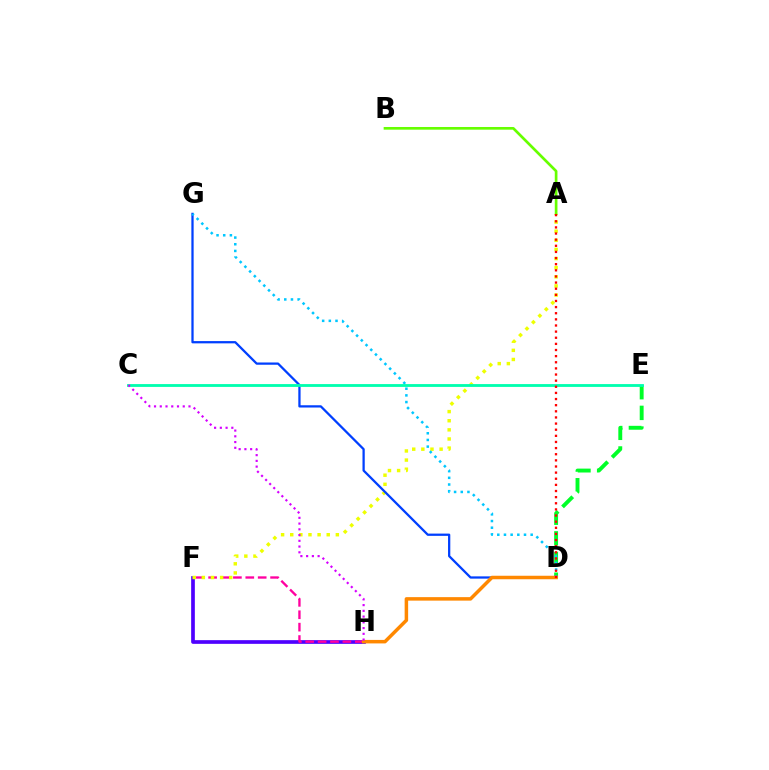{('D', 'E'): [{'color': '#00ff27', 'line_style': 'dashed', 'thickness': 2.81}], ('F', 'H'): [{'color': '#4f00ff', 'line_style': 'solid', 'thickness': 2.66}, {'color': '#ff00a0', 'line_style': 'dashed', 'thickness': 1.68}], ('A', 'F'): [{'color': '#eeff00', 'line_style': 'dotted', 'thickness': 2.48}], ('D', 'G'): [{'color': '#003fff', 'line_style': 'solid', 'thickness': 1.63}, {'color': '#00c7ff', 'line_style': 'dotted', 'thickness': 1.81}], ('D', 'H'): [{'color': '#ff8800', 'line_style': 'solid', 'thickness': 2.51}], ('C', 'E'): [{'color': '#00ffaf', 'line_style': 'solid', 'thickness': 2.03}], ('C', 'H'): [{'color': '#d600ff', 'line_style': 'dotted', 'thickness': 1.56}], ('A', 'B'): [{'color': '#66ff00', 'line_style': 'solid', 'thickness': 1.93}], ('A', 'D'): [{'color': '#ff0000', 'line_style': 'dotted', 'thickness': 1.67}]}